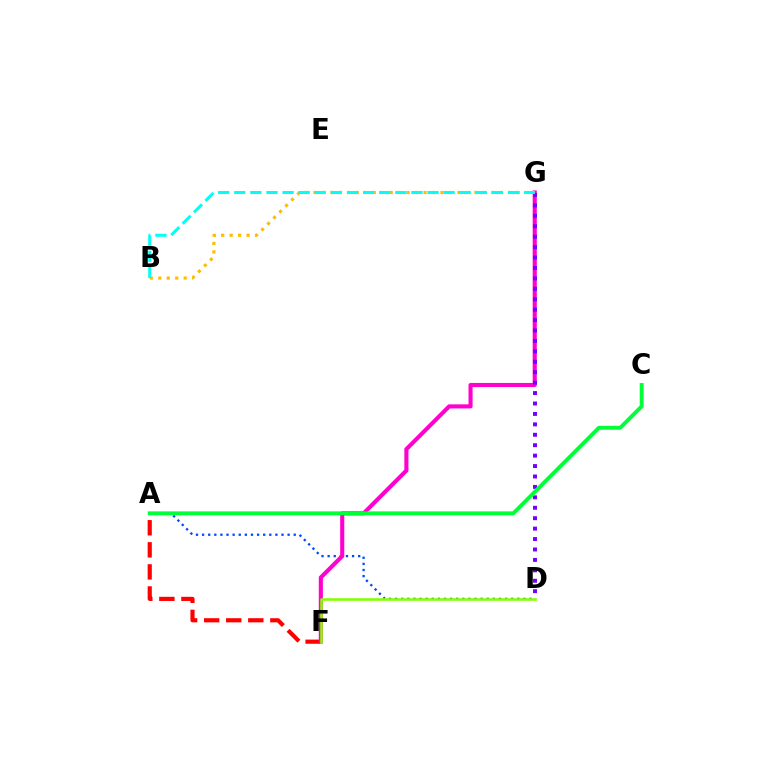{('A', 'D'): [{'color': '#004bff', 'line_style': 'dotted', 'thickness': 1.66}], ('A', 'F'): [{'color': '#ff0000', 'line_style': 'dashed', 'thickness': 3.0}], ('F', 'G'): [{'color': '#ff00cf', 'line_style': 'solid', 'thickness': 2.95}], ('D', 'F'): [{'color': '#84ff00', 'line_style': 'solid', 'thickness': 1.86}], ('D', 'G'): [{'color': '#7200ff', 'line_style': 'dotted', 'thickness': 2.83}], ('A', 'C'): [{'color': '#00ff39', 'line_style': 'solid', 'thickness': 2.82}], ('B', 'G'): [{'color': '#ffbd00', 'line_style': 'dotted', 'thickness': 2.3}, {'color': '#00fff6', 'line_style': 'dashed', 'thickness': 2.19}]}